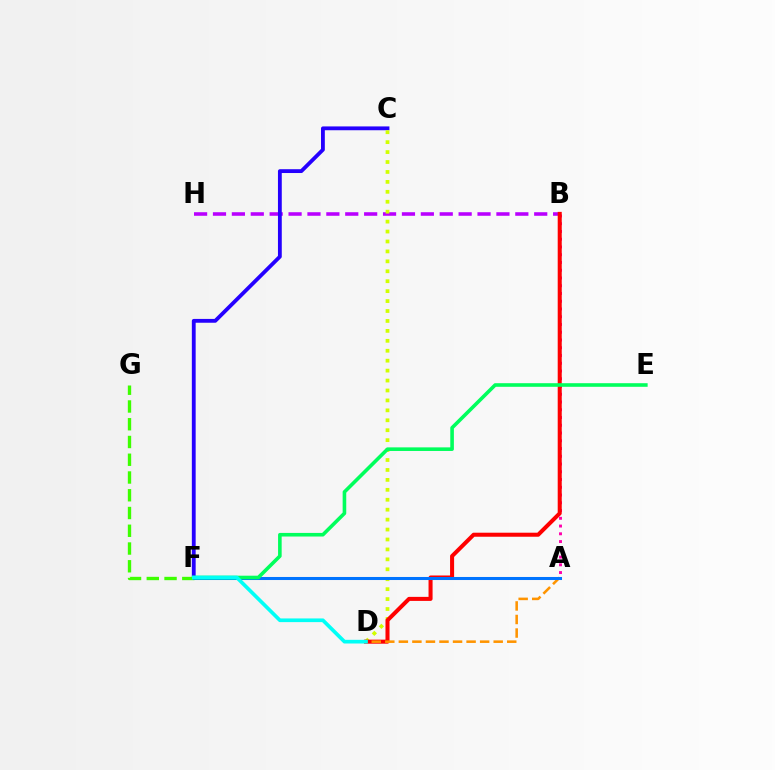{('B', 'H'): [{'color': '#b900ff', 'line_style': 'dashed', 'thickness': 2.57}], ('C', 'F'): [{'color': '#2500ff', 'line_style': 'solid', 'thickness': 2.75}], ('F', 'G'): [{'color': '#3dff00', 'line_style': 'dashed', 'thickness': 2.41}], ('A', 'B'): [{'color': '#ff00ac', 'line_style': 'dotted', 'thickness': 2.11}], ('C', 'D'): [{'color': '#d1ff00', 'line_style': 'dotted', 'thickness': 2.7}], ('B', 'D'): [{'color': '#ff0000', 'line_style': 'solid', 'thickness': 2.9}], ('A', 'D'): [{'color': '#ff9400', 'line_style': 'dashed', 'thickness': 1.84}], ('A', 'F'): [{'color': '#0074ff', 'line_style': 'solid', 'thickness': 2.19}], ('E', 'F'): [{'color': '#00ff5c', 'line_style': 'solid', 'thickness': 2.59}], ('D', 'F'): [{'color': '#00fff6', 'line_style': 'solid', 'thickness': 2.65}]}